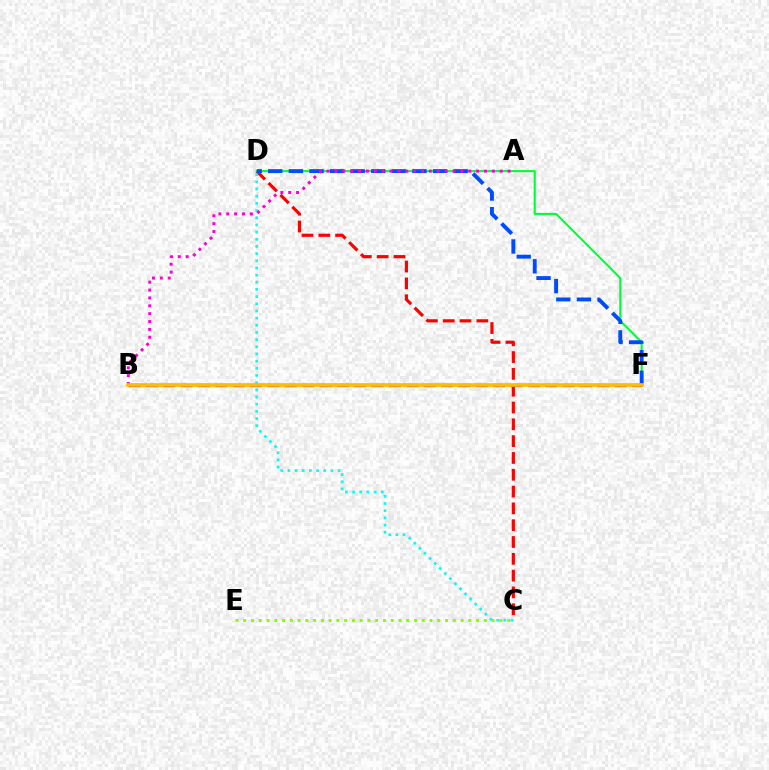{('C', 'E'): [{'color': '#84ff00', 'line_style': 'dotted', 'thickness': 2.11}], ('C', 'D'): [{'color': '#ff0000', 'line_style': 'dashed', 'thickness': 2.28}, {'color': '#00fff6', 'line_style': 'dotted', 'thickness': 1.95}], ('D', 'F'): [{'color': '#00ff39', 'line_style': 'solid', 'thickness': 1.51}, {'color': '#004bff', 'line_style': 'dashed', 'thickness': 2.8}], ('A', 'B'): [{'color': '#ff00cf', 'line_style': 'dotted', 'thickness': 2.14}], ('B', 'F'): [{'color': '#7200ff', 'line_style': 'dashed', 'thickness': 2.36}, {'color': '#ffbd00', 'line_style': 'solid', 'thickness': 2.65}]}